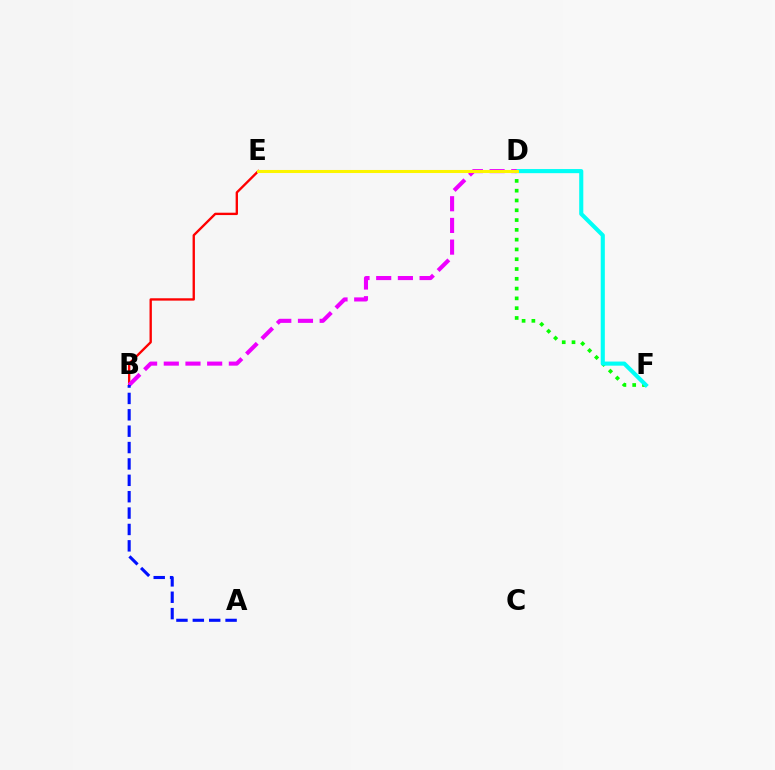{('D', 'F'): [{'color': '#08ff00', 'line_style': 'dotted', 'thickness': 2.66}, {'color': '#00fff6', 'line_style': 'solid', 'thickness': 2.96}], ('B', 'E'): [{'color': '#ff0000', 'line_style': 'solid', 'thickness': 1.69}], ('B', 'D'): [{'color': '#ee00ff', 'line_style': 'dashed', 'thickness': 2.95}], ('D', 'E'): [{'color': '#fcf500', 'line_style': 'solid', 'thickness': 2.2}], ('A', 'B'): [{'color': '#0010ff', 'line_style': 'dashed', 'thickness': 2.23}]}